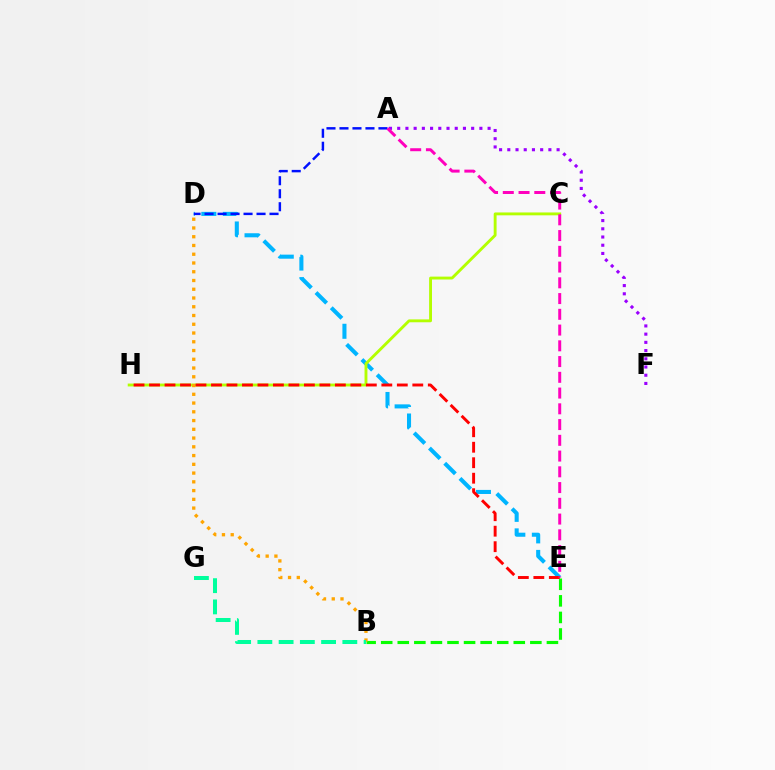{('D', 'E'): [{'color': '#00b5ff', 'line_style': 'dashed', 'thickness': 2.92}], ('C', 'H'): [{'color': '#b3ff00', 'line_style': 'solid', 'thickness': 2.07}], ('A', 'F'): [{'color': '#9b00ff', 'line_style': 'dotted', 'thickness': 2.23}], ('B', 'E'): [{'color': '#08ff00', 'line_style': 'dashed', 'thickness': 2.25}], ('A', 'D'): [{'color': '#0010ff', 'line_style': 'dashed', 'thickness': 1.77}], ('B', 'D'): [{'color': '#ffa500', 'line_style': 'dotted', 'thickness': 2.38}], ('E', 'H'): [{'color': '#ff0000', 'line_style': 'dashed', 'thickness': 2.1}], ('A', 'E'): [{'color': '#ff00bd', 'line_style': 'dashed', 'thickness': 2.14}], ('B', 'G'): [{'color': '#00ff9d', 'line_style': 'dashed', 'thickness': 2.89}]}